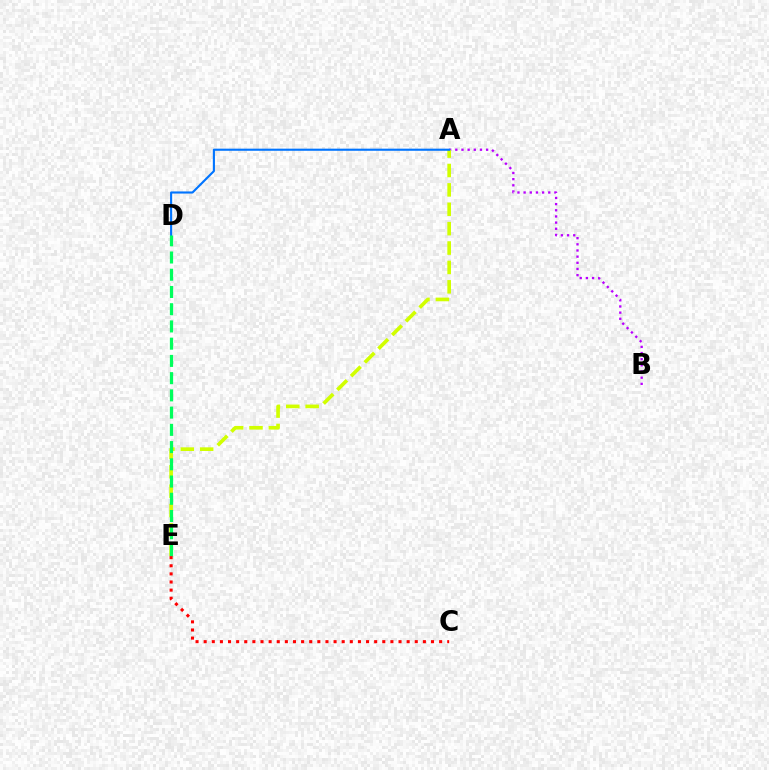{('A', 'B'): [{'color': '#b900ff', 'line_style': 'dotted', 'thickness': 1.67}], ('A', 'E'): [{'color': '#d1ff00', 'line_style': 'dashed', 'thickness': 2.63}], ('A', 'D'): [{'color': '#0074ff', 'line_style': 'solid', 'thickness': 1.52}], ('D', 'E'): [{'color': '#00ff5c', 'line_style': 'dashed', 'thickness': 2.34}], ('C', 'E'): [{'color': '#ff0000', 'line_style': 'dotted', 'thickness': 2.21}]}